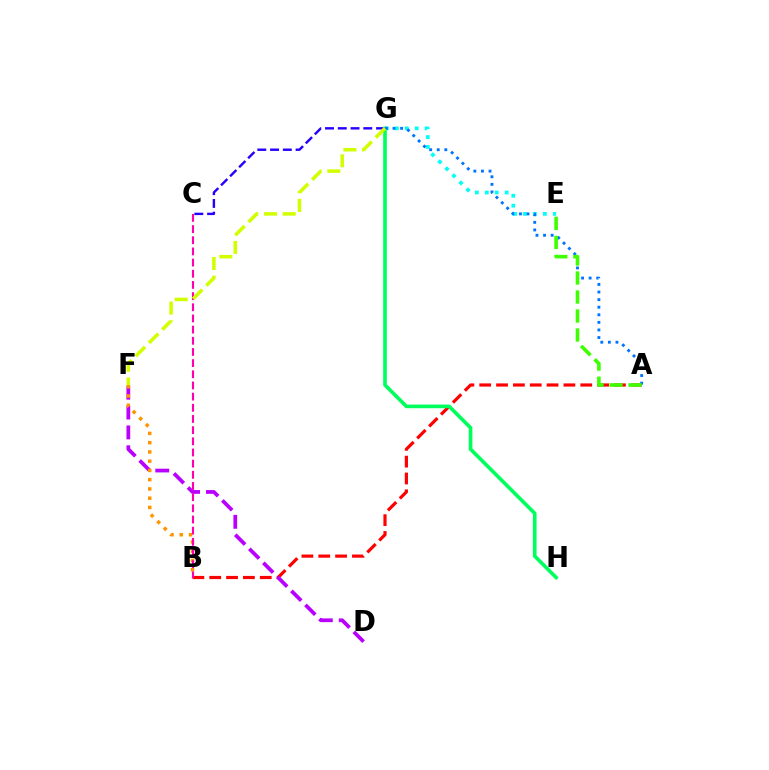{('A', 'B'): [{'color': '#ff0000', 'line_style': 'dashed', 'thickness': 2.29}], ('D', 'F'): [{'color': '#b900ff', 'line_style': 'dashed', 'thickness': 2.7}], ('C', 'G'): [{'color': '#2500ff', 'line_style': 'dashed', 'thickness': 1.73}], ('G', 'H'): [{'color': '#00ff5c', 'line_style': 'solid', 'thickness': 2.62}], ('E', 'G'): [{'color': '#00fff6', 'line_style': 'dotted', 'thickness': 2.7}], ('B', 'F'): [{'color': '#ff9400', 'line_style': 'dotted', 'thickness': 2.51}], ('A', 'G'): [{'color': '#0074ff', 'line_style': 'dotted', 'thickness': 2.06}], ('B', 'C'): [{'color': '#ff00ac', 'line_style': 'dashed', 'thickness': 1.52}], ('A', 'E'): [{'color': '#3dff00', 'line_style': 'dashed', 'thickness': 2.58}], ('F', 'G'): [{'color': '#d1ff00', 'line_style': 'dashed', 'thickness': 2.54}]}